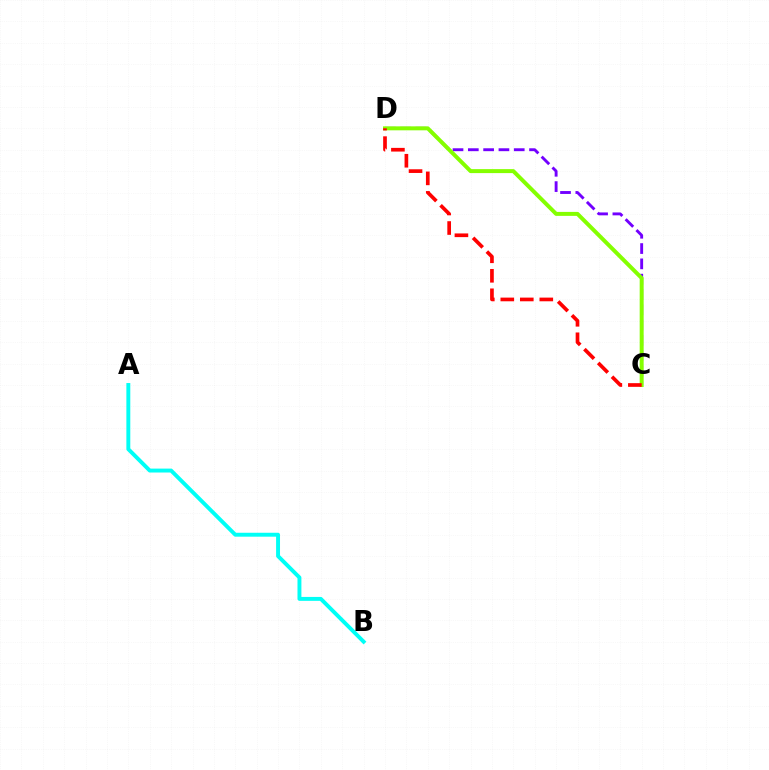{('C', 'D'): [{'color': '#7200ff', 'line_style': 'dashed', 'thickness': 2.08}, {'color': '#84ff00', 'line_style': 'solid', 'thickness': 2.86}, {'color': '#ff0000', 'line_style': 'dashed', 'thickness': 2.65}], ('A', 'B'): [{'color': '#00fff6', 'line_style': 'solid', 'thickness': 2.82}]}